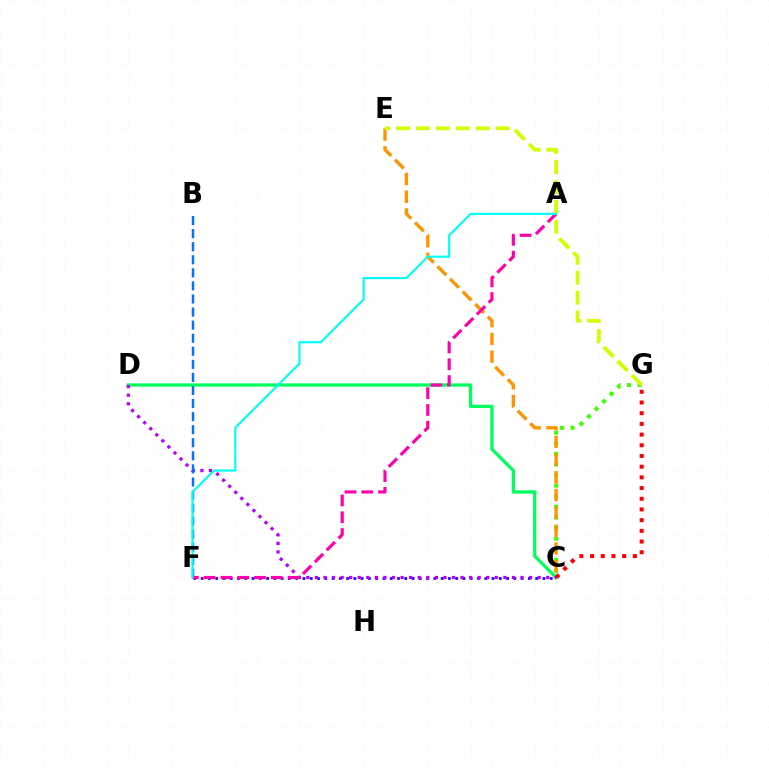{('C', 'G'): [{'color': '#3dff00', 'line_style': 'dotted', 'thickness': 2.88}, {'color': '#ff0000', 'line_style': 'dotted', 'thickness': 2.91}], ('C', 'F'): [{'color': '#2500ff', 'line_style': 'dotted', 'thickness': 1.98}], ('C', 'D'): [{'color': '#00ff5c', 'line_style': 'solid', 'thickness': 2.36}, {'color': '#b900ff', 'line_style': 'dotted', 'thickness': 2.33}], ('C', 'E'): [{'color': '#ff9400', 'line_style': 'dashed', 'thickness': 2.41}], ('B', 'F'): [{'color': '#0074ff', 'line_style': 'dashed', 'thickness': 1.78}], ('A', 'F'): [{'color': '#ff00ac', 'line_style': 'dashed', 'thickness': 2.28}, {'color': '#00fff6', 'line_style': 'solid', 'thickness': 1.54}], ('E', 'G'): [{'color': '#d1ff00', 'line_style': 'dashed', 'thickness': 2.71}]}